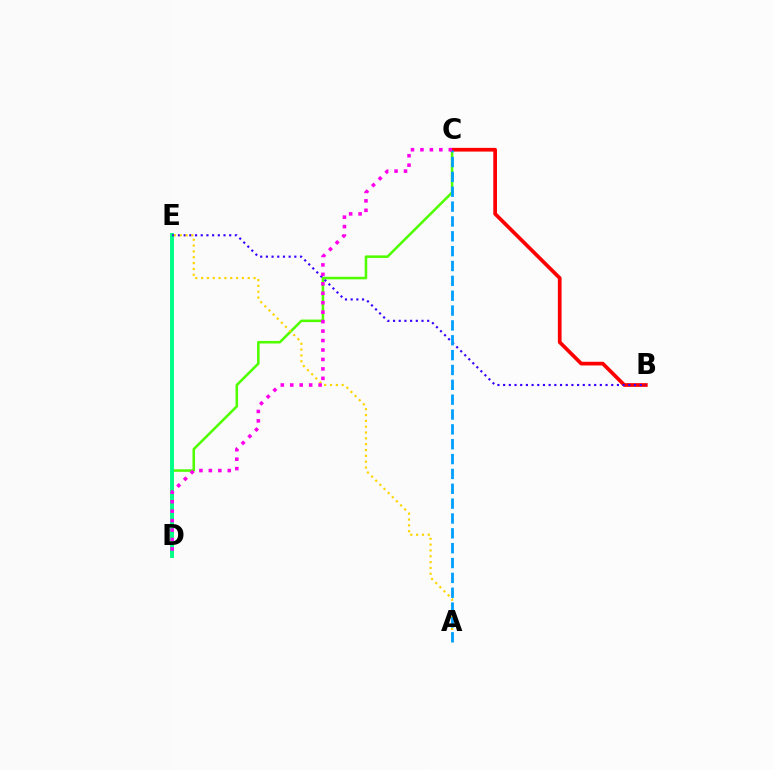{('C', 'D'): [{'color': '#4fff00', 'line_style': 'solid', 'thickness': 1.83}, {'color': '#ff00ed', 'line_style': 'dotted', 'thickness': 2.57}], ('D', 'E'): [{'color': '#00ff86', 'line_style': 'solid', 'thickness': 2.8}], ('B', 'C'): [{'color': '#ff0000', 'line_style': 'solid', 'thickness': 2.67}], ('B', 'E'): [{'color': '#3700ff', 'line_style': 'dotted', 'thickness': 1.55}], ('A', 'E'): [{'color': '#ffd500', 'line_style': 'dotted', 'thickness': 1.58}], ('A', 'C'): [{'color': '#009eff', 'line_style': 'dashed', 'thickness': 2.02}]}